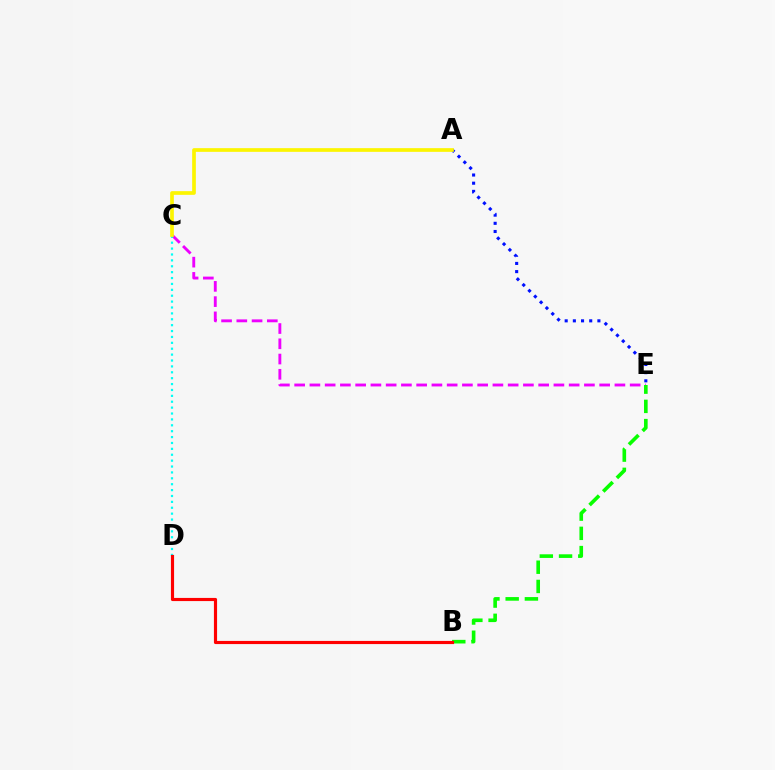{('A', 'E'): [{'color': '#0010ff', 'line_style': 'dotted', 'thickness': 2.22}], ('C', 'E'): [{'color': '#ee00ff', 'line_style': 'dashed', 'thickness': 2.07}], ('B', 'E'): [{'color': '#08ff00', 'line_style': 'dashed', 'thickness': 2.61}], ('C', 'D'): [{'color': '#00fff6', 'line_style': 'dotted', 'thickness': 1.6}], ('B', 'D'): [{'color': '#ff0000', 'line_style': 'solid', 'thickness': 2.26}], ('A', 'C'): [{'color': '#fcf500', 'line_style': 'solid', 'thickness': 2.66}]}